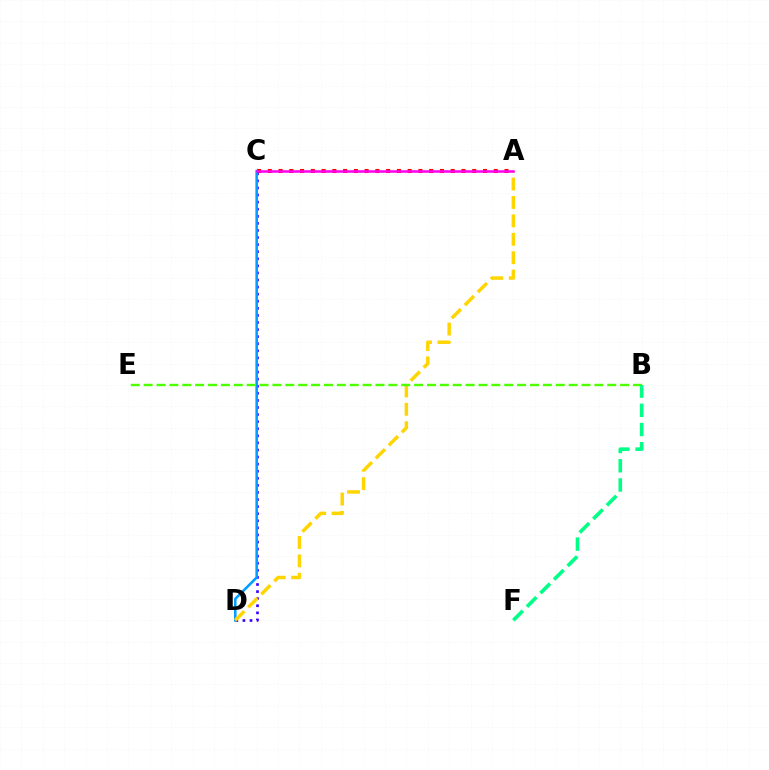{('A', 'C'): [{'color': '#ff0000', 'line_style': 'dotted', 'thickness': 2.92}, {'color': '#ff00ed', 'line_style': 'solid', 'thickness': 1.82}], ('C', 'D'): [{'color': '#3700ff', 'line_style': 'dotted', 'thickness': 1.92}, {'color': '#009eff', 'line_style': 'solid', 'thickness': 1.85}], ('A', 'D'): [{'color': '#ffd500', 'line_style': 'dashed', 'thickness': 2.5}], ('B', 'E'): [{'color': '#4fff00', 'line_style': 'dashed', 'thickness': 1.75}], ('B', 'F'): [{'color': '#00ff86', 'line_style': 'dashed', 'thickness': 2.61}]}